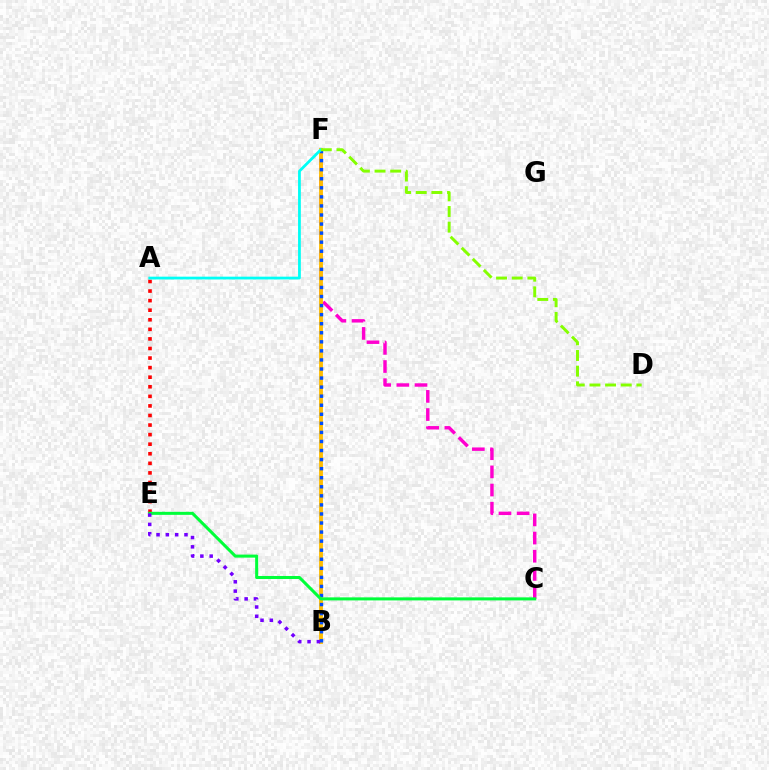{('C', 'F'): [{'color': '#ff00cf', 'line_style': 'dashed', 'thickness': 2.47}], ('A', 'E'): [{'color': '#ff0000', 'line_style': 'dotted', 'thickness': 2.6}], ('B', 'F'): [{'color': '#ffbd00', 'line_style': 'solid', 'thickness': 2.78}, {'color': '#004bff', 'line_style': 'dotted', 'thickness': 2.46}], ('C', 'E'): [{'color': '#00ff39', 'line_style': 'solid', 'thickness': 2.19}], ('A', 'F'): [{'color': '#00fff6', 'line_style': 'solid', 'thickness': 1.99}], ('B', 'E'): [{'color': '#7200ff', 'line_style': 'dotted', 'thickness': 2.53}], ('D', 'F'): [{'color': '#84ff00', 'line_style': 'dashed', 'thickness': 2.13}]}